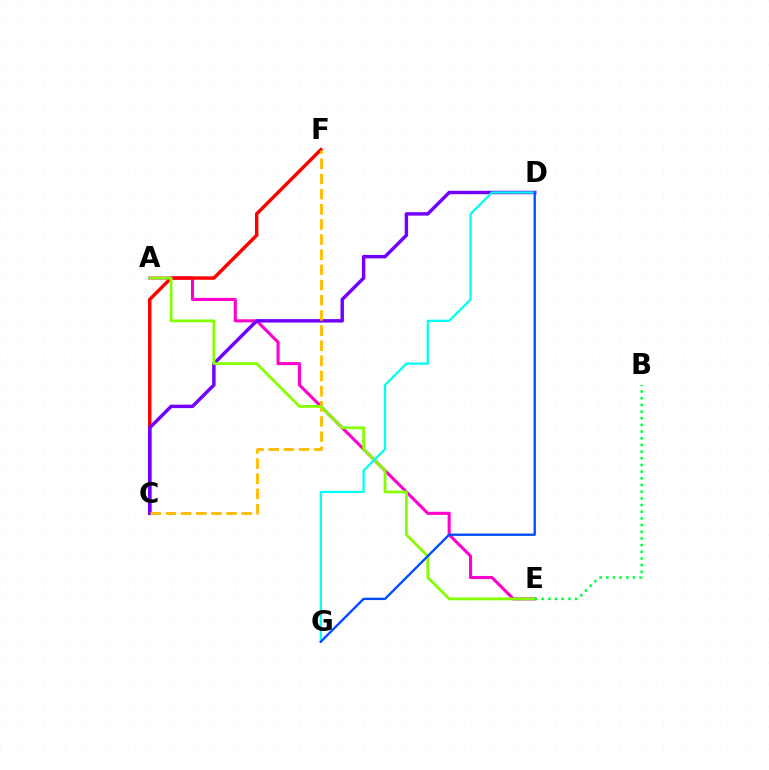{('A', 'E'): [{'color': '#ff00cf', 'line_style': 'solid', 'thickness': 2.22}, {'color': '#84ff00', 'line_style': 'solid', 'thickness': 2.01}], ('C', 'F'): [{'color': '#ff0000', 'line_style': 'solid', 'thickness': 2.48}, {'color': '#ffbd00', 'line_style': 'dashed', 'thickness': 2.06}], ('C', 'D'): [{'color': '#7200ff', 'line_style': 'solid', 'thickness': 2.48}], ('D', 'G'): [{'color': '#00fff6', 'line_style': 'solid', 'thickness': 1.64}, {'color': '#004bff', 'line_style': 'solid', 'thickness': 1.68}], ('B', 'E'): [{'color': '#00ff39', 'line_style': 'dotted', 'thickness': 1.81}]}